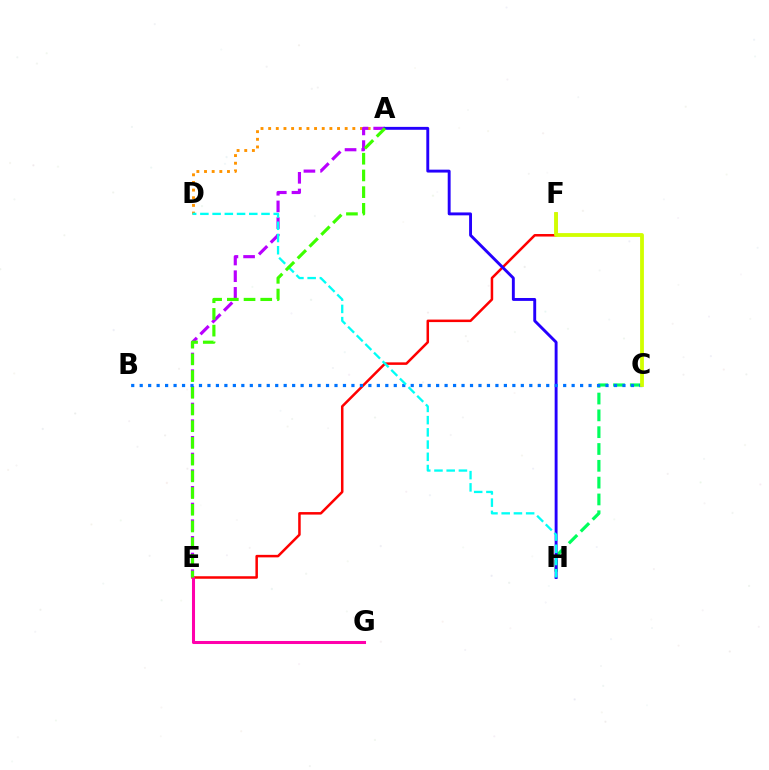{('C', 'H'): [{'color': '#00ff5c', 'line_style': 'dashed', 'thickness': 2.28}], ('A', 'D'): [{'color': '#ff9400', 'line_style': 'dotted', 'thickness': 2.08}], ('E', 'F'): [{'color': '#ff0000', 'line_style': 'solid', 'thickness': 1.81}], ('A', 'E'): [{'color': '#b900ff', 'line_style': 'dashed', 'thickness': 2.26}, {'color': '#3dff00', 'line_style': 'dashed', 'thickness': 2.27}], ('A', 'H'): [{'color': '#2500ff', 'line_style': 'solid', 'thickness': 2.09}], ('B', 'C'): [{'color': '#0074ff', 'line_style': 'dotted', 'thickness': 2.3}], ('D', 'H'): [{'color': '#00fff6', 'line_style': 'dashed', 'thickness': 1.66}], ('E', 'G'): [{'color': '#ff00ac', 'line_style': 'solid', 'thickness': 2.2}], ('C', 'F'): [{'color': '#d1ff00', 'line_style': 'solid', 'thickness': 2.74}]}